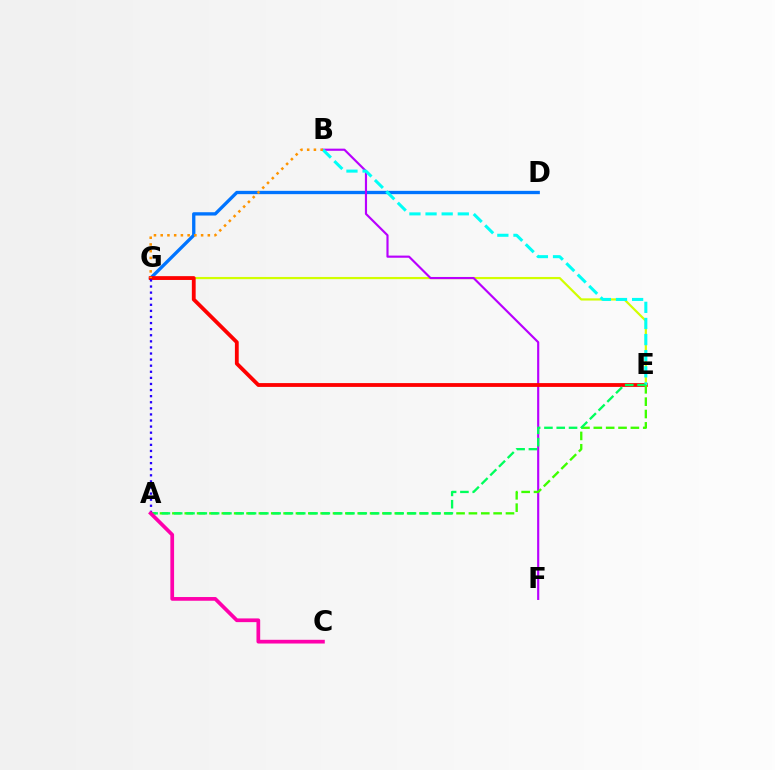{('D', 'G'): [{'color': '#0074ff', 'line_style': 'solid', 'thickness': 2.39}], ('E', 'G'): [{'color': '#d1ff00', 'line_style': 'solid', 'thickness': 1.58}, {'color': '#ff0000', 'line_style': 'solid', 'thickness': 2.75}], ('B', 'F'): [{'color': '#b900ff', 'line_style': 'solid', 'thickness': 1.55}], ('B', 'E'): [{'color': '#00fff6', 'line_style': 'dashed', 'thickness': 2.19}], ('A', 'G'): [{'color': '#2500ff', 'line_style': 'dotted', 'thickness': 1.65}], ('A', 'E'): [{'color': '#3dff00', 'line_style': 'dashed', 'thickness': 1.68}, {'color': '#00ff5c', 'line_style': 'dashed', 'thickness': 1.67}], ('B', 'G'): [{'color': '#ff9400', 'line_style': 'dotted', 'thickness': 1.83}], ('A', 'C'): [{'color': '#ff00ac', 'line_style': 'solid', 'thickness': 2.68}]}